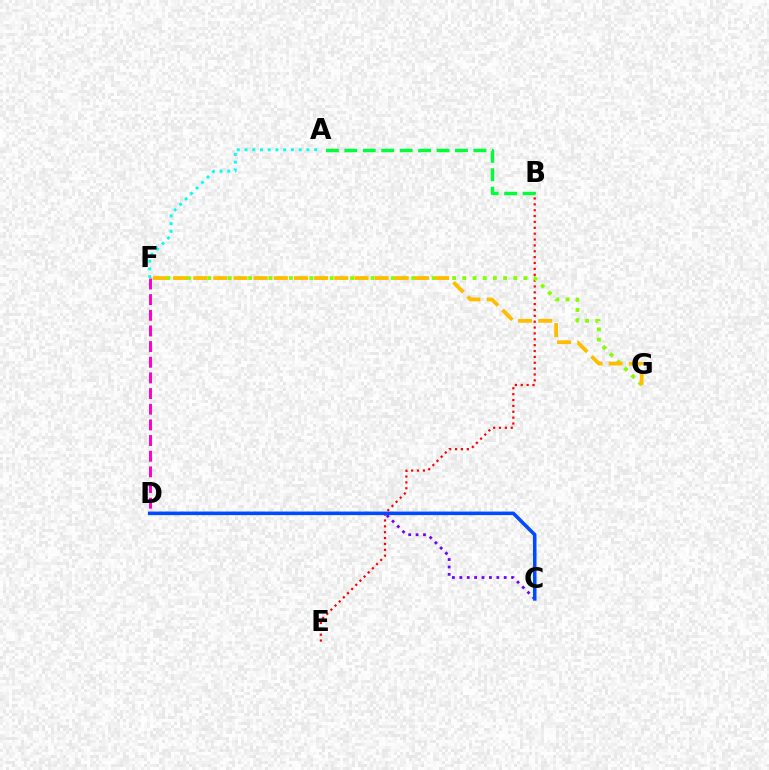{('B', 'E'): [{'color': '#ff0000', 'line_style': 'dotted', 'thickness': 1.59}], ('D', 'F'): [{'color': '#ff00cf', 'line_style': 'dashed', 'thickness': 2.13}], ('C', 'D'): [{'color': '#7200ff', 'line_style': 'dotted', 'thickness': 2.01}, {'color': '#004bff', 'line_style': 'solid', 'thickness': 2.57}], ('A', 'B'): [{'color': '#00ff39', 'line_style': 'dashed', 'thickness': 2.5}], ('F', 'G'): [{'color': '#84ff00', 'line_style': 'dotted', 'thickness': 2.77}, {'color': '#ffbd00', 'line_style': 'dashed', 'thickness': 2.74}], ('A', 'F'): [{'color': '#00fff6', 'line_style': 'dotted', 'thickness': 2.1}]}